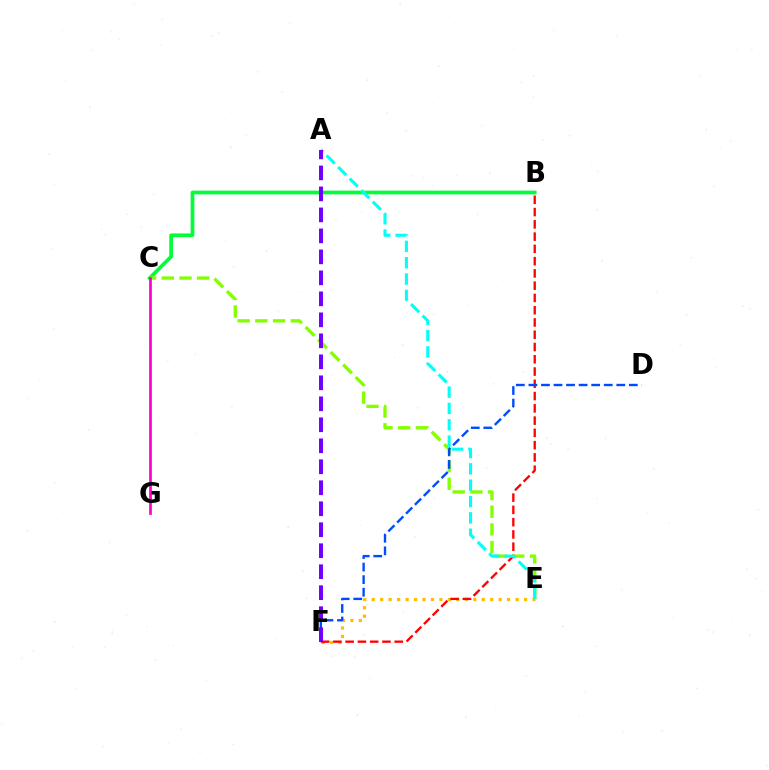{('B', 'C'): [{'color': '#00ff39', 'line_style': 'solid', 'thickness': 2.67}], ('E', 'F'): [{'color': '#ffbd00', 'line_style': 'dotted', 'thickness': 2.3}], ('C', 'E'): [{'color': '#84ff00', 'line_style': 'dashed', 'thickness': 2.4}], ('B', 'F'): [{'color': '#ff0000', 'line_style': 'dashed', 'thickness': 1.67}], ('A', 'E'): [{'color': '#00fff6', 'line_style': 'dashed', 'thickness': 2.22}], ('C', 'G'): [{'color': '#ff00cf', 'line_style': 'solid', 'thickness': 1.95}], ('D', 'F'): [{'color': '#004bff', 'line_style': 'dashed', 'thickness': 1.71}], ('A', 'F'): [{'color': '#7200ff', 'line_style': 'dashed', 'thickness': 2.85}]}